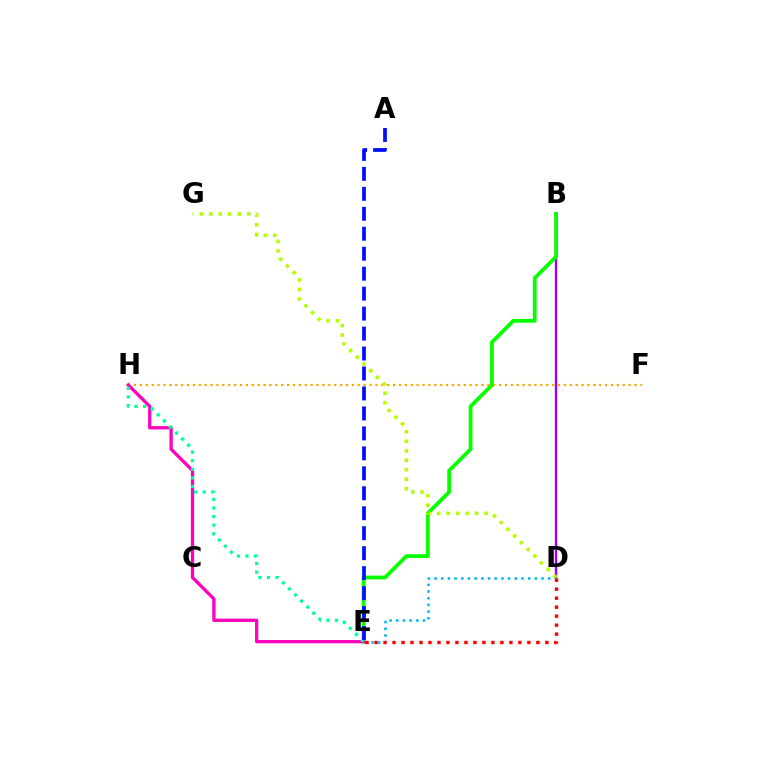{('B', 'D'): [{'color': '#9b00ff', 'line_style': 'solid', 'thickness': 1.71}], ('D', 'E'): [{'color': '#00b5ff', 'line_style': 'dotted', 'thickness': 1.82}, {'color': '#ff0000', 'line_style': 'dotted', 'thickness': 2.44}], ('B', 'E'): [{'color': '#08ff00', 'line_style': 'solid', 'thickness': 2.74}], ('F', 'H'): [{'color': '#ffa500', 'line_style': 'dotted', 'thickness': 1.6}], ('E', 'H'): [{'color': '#ff00bd', 'line_style': 'solid', 'thickness': 2.37}, {'color': '#00ff9d', 'line_style': 'dotted', 'thickness': 2.33}], ('A', 'E'): [{'color': '#0010ff', 'line_style': 'dashed', 'thickness': 2.71}], ('D', 'G'): [{'color': '#b3ff00', 'line_style': 'dotted', 'thickness': 2.58}]}